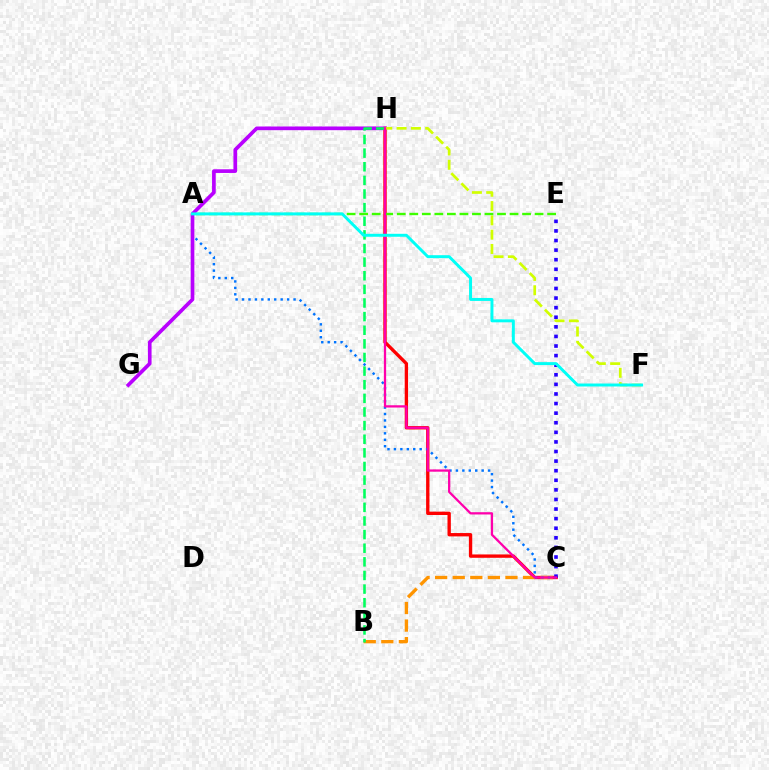{('C', 'H'): [{'color': '#ff0000', 'line_style': 'solid', 'thickness': 2.41}, {'color': '#ff00ac', 'line_style': 'solid', 'thickness': 1.64}], ('B', 'C'): [{'color': '#ff9400', 'line_style': 'dashed', 'thickness': 2.39}], ('A', 'C'): [{'color': '#0074ff', 'line_style': 'dotted', 'thickness': 1.75}], ('G', 'H'): [{'color': '#b900ff', 'line_style': 'solid', 'thickness': 2.65}], ('F', 'H'): [{'color': '#d1ff00', 'line_style': 'dashed', 'thickness': 1.94}], ('B', 'H'): [{'color': '#00ff5c', 'line_style': 'dashed', 'thickness': 1.85}], ('C', 'E'): [{'color': '#2500ff', 'line_style': 'dotted', 'thickness': 2.61}], ('A', 'E'): [{'color': '#3dff00', 'line_style': 'dashed', 'thickness': 1.7}], ('A', 'F'): [{'color': '#00fff6', 'line_style': 'solid', 'thickness': 2.13}]}